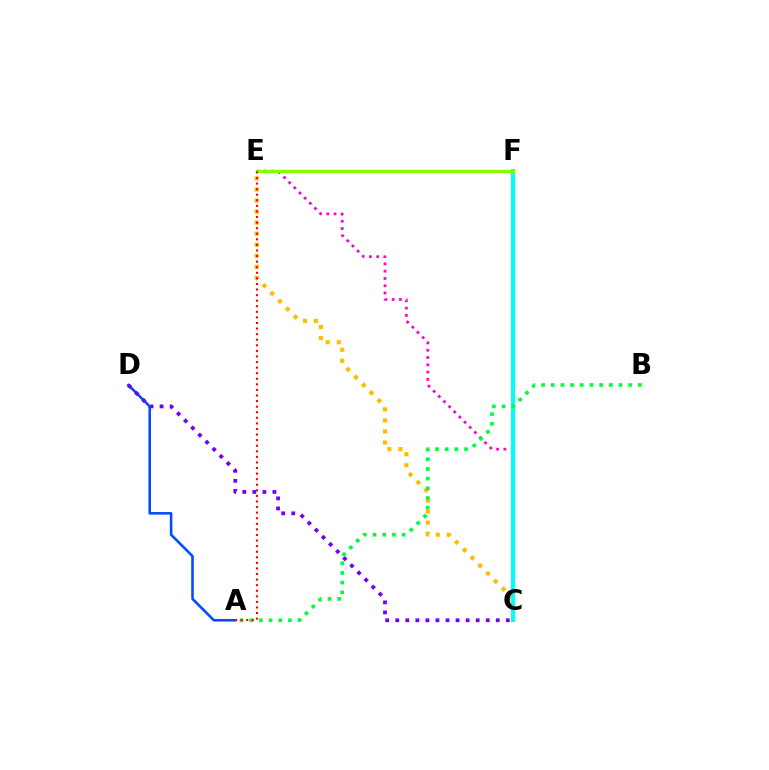{('C', 'E'): [{'color': '#ffbd00', 'line_style': 'dotted', 'thickness': 3.0}, {'color': '#ff00cf', 'line_style': 'dotted', 'thickness': 1.98}], ('A', 'D'): [{'color': '#004bff', 'line_style': 'solid', 'thickness': 1.85}], ('C', 'D'): [{'color': '#7200ff', 'line_style': 'dotted', 'thickness': 2.73}], ('C', 'F'): [{'color': '#00fff6', 'line_style': 'solid', 'thickness': 2.95}], ('E', 'F'): [{'color': '#84ff00', 'line_style': 'solid', 'thickness': 2.37}], ('A', 'B'): [{'color': '#00ff39', 'line_style': 'dotted', 'thickness': 2.63}], ('A', 'E'): [{'color': '#ff0000', 'line_style': 'dotted', 'thickness': 1.52}]}